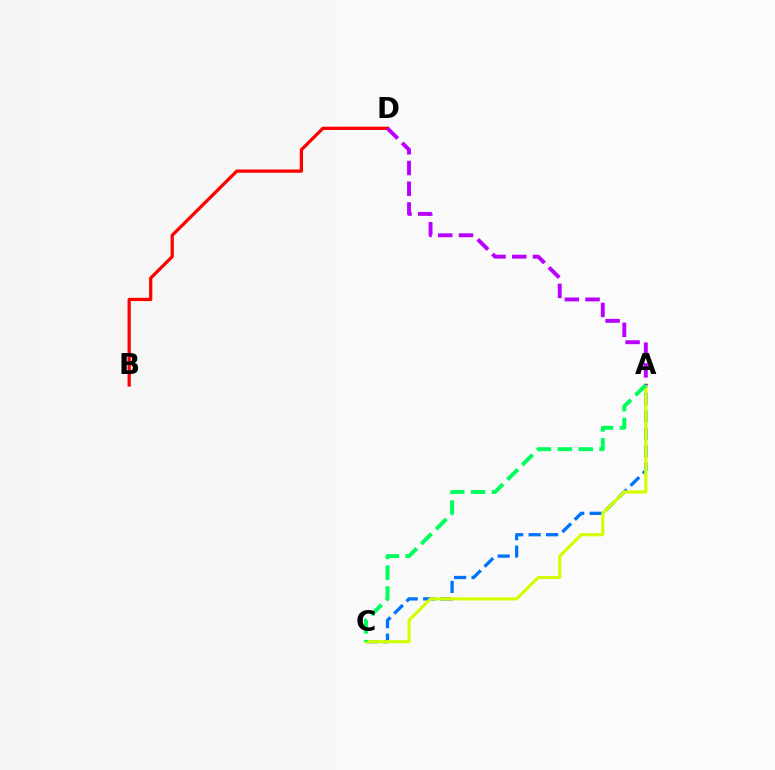{('B', 'D'): [{'color': '#ff0000', 'line_style': 'solid', 'thickness': 2.35}], ('A', 'C'): [{'color': '#0074ff', 'line_style': 'dashed', 'thickness': 2.37}, {'color': '#d1ff00', 'line_style': 'solid', 'thickness': 2.26}, {'color': '#00ff5c', 'line_style': 'dashed', 'thickness': 2.84}], ('A', 'D'): [{'color': '#b900ff', 'line_style': 'dashed', 'thickness': 2.81}]}